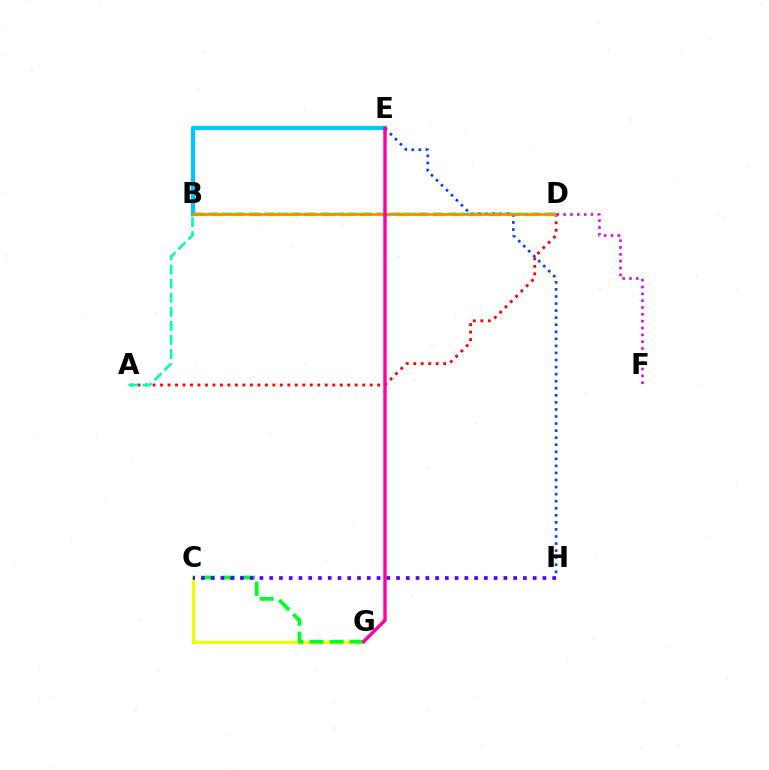{('A', 'D'): [{'color': '#ff0000', 'line_style': 'dotted', 'thickness': 2.03}, {'color': '#00ffaf', 'line_style': 'dashed', 'thickness': 1.91}], ('B', 'D'): [{'color': '#66ff00', 'line_style': 'dashed', 'thickness': 2.5}, {'color': '#ff8800', 'line_style': 'solid', 'thickness': 1.89}], ('B', 'E'): [{'color': '#00c7ff', 'line_style': 'solid', 'thickness': 2.99}], ('E', 'H'): [{'color': '#003fff', 'line_style': 'dotted', 'thickness': 1.92}], ('C', 'G'): [{'color': '#eeff00', 'line_style': 'solid', 'thickness': 2.28}, {'color': '#00ff27', 'line_style': 'dashed', 'thickness': 2.72}], ('C', 'H'): [{'color': '#4f00ff', 'line_style': 'dotted', 'thickness': 2.65}], ('E', 'G'): [{'color': '#ff00a0', 'line_style': 'solid', 'thickness': 2.45}], ('D', 'F'): [{'color': '#d600ff', 'line_style': 'dotted', 'thickness': 1.86}]}